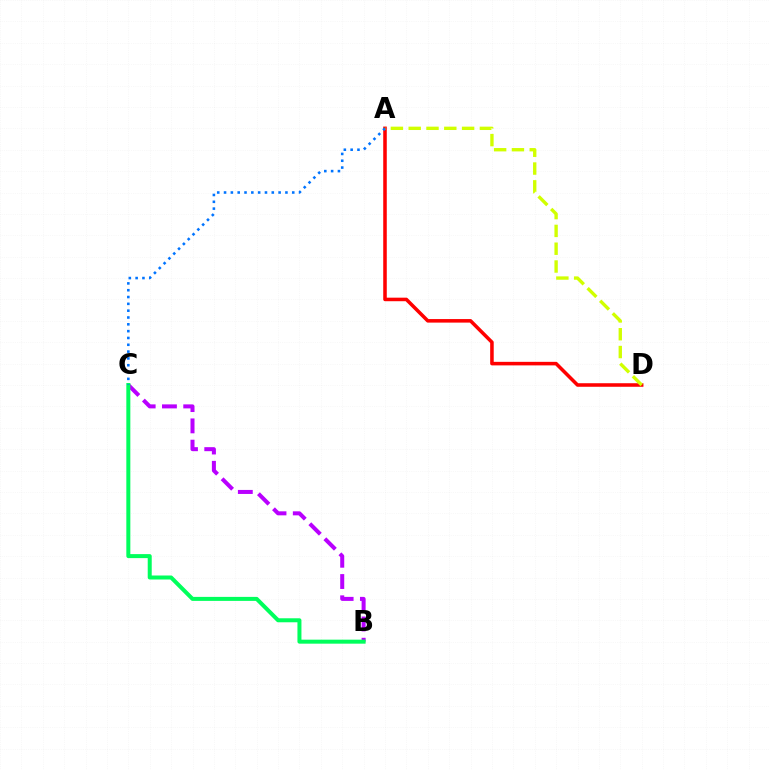{('B', 'C'): [{'color': '#b900ff', 'line_style': 'dashed', 'thickness': 2.89}, {'color': '#00ff5c', 'line_style': 'solid', 'thickness': 2.88}], ('A', 'D'): [{'color': '#ff0000', 'line_style': 'solid', 'thickness': 2.55}, {'color': '#d1ff00', 'line_style': 'dashed', 'thickness': 2.42}], ('A', 'C'): [{'color': '#0074ff', 'line_style': 'dotted', 'thickness': 1.85}]}